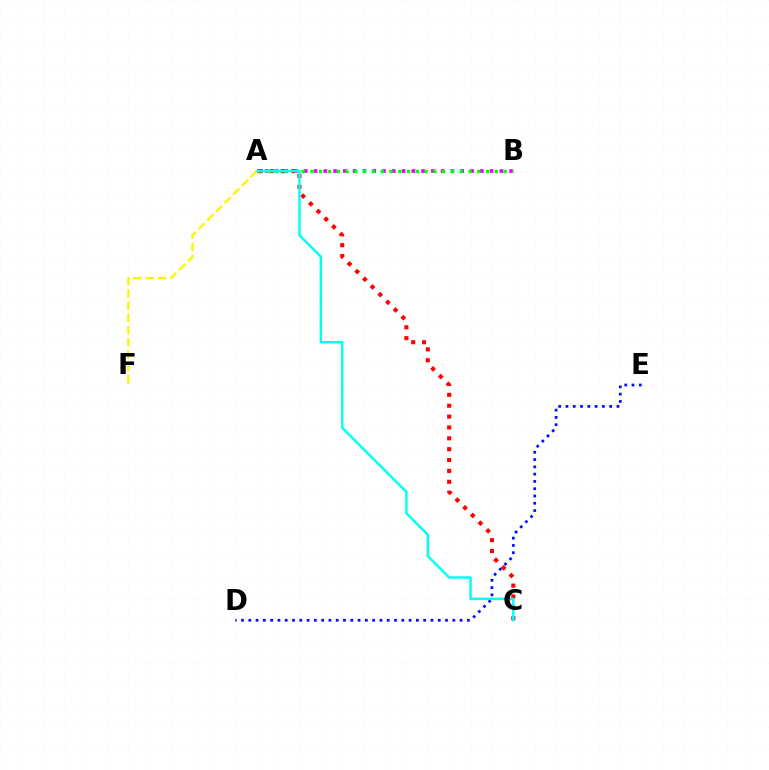{('A', 'B'): [{'color': '#ee00ff', 'line_style': 'dotted', 'thickness': 2.66}, {'color': '#08ff00', 'line_style': 'dotted', 'thickness': 2.39}], ('A', 'C'): [{'color': '#ff0000', 'line_style': 'dotted', 'thickness': 2.95}, {'color': '#00fff6', 'line_style': 'solid', 'thickness': 1.77}], ('D', 'E'): [{'color': '#0010ff', 'line_style': 'dotted', 'thickness': 1.98}], ('A', 'F'): [{'color': '#fcf500', 'line_style': 'dashed', 'thickness': 1.67}]}